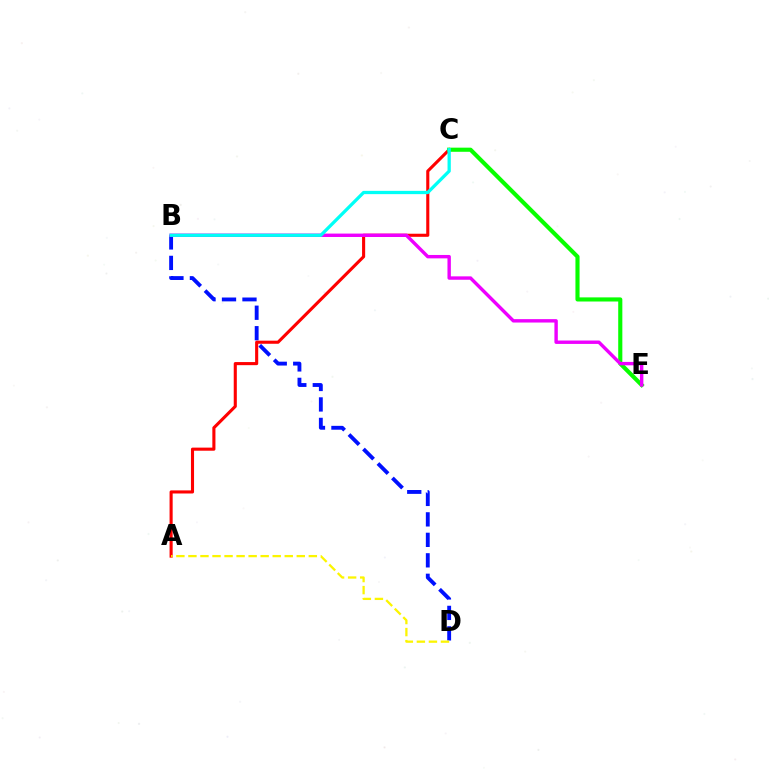{('B', 'D'): [{'color': '#0010ff', 'line_style': 'dashed', 'thickness': 2.78}], ('A', 'C'): [{'color': '#ff0000', 'line_style': 'solid', 'thickness': 2.23}], ('C', 'E'): [{'color': '#08ff00', 'line_style': 'solid', 'thickness': 2.97}], ('B', 'E'): [{'color': '#ee00ff', 'line_style': 'solid', 'thickness': 2.45}], ('A', 'D'): [{'color': '#fcf500', 'line_style': 'dashed', 'thickness': 1.64}], ('B', 'C'): [{'color': '#00fff6', 'line_style': 'solid', 'thickness': 2.36}]}